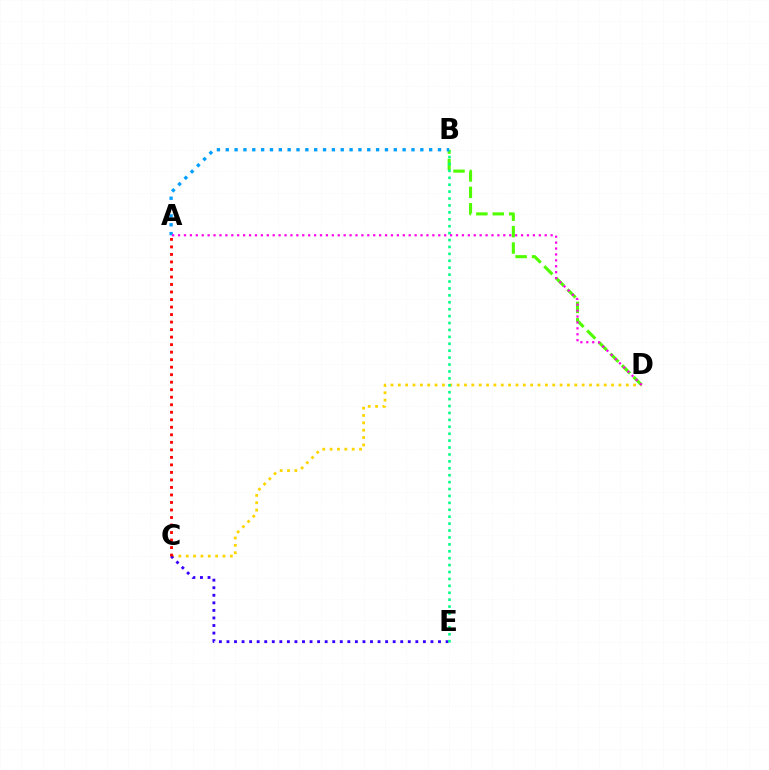{('C', 'D'): [{'color': '#ffd500', 'line_style': 'dotted', 'thickness': 2.0}], ('B', 'D'): [{'color': '#4fff00', 'line_style': 'dashed', 'thickness': 2.23}], ('C', 'E'): [{'color': '#3700ff', 'line_style': 'dotted', 'thickness': 2.05}], ('B', 'E'): [{'color': '#00ff86', 'line_style': 'dotted', 'thickness': 1.88}], ('A', 'C'): [{'color': '#ff0000', 'line_style': 'dotted', 'thickness': 2.04}], ('A', 'B'): [{'color': '#009eff', 'line_style': 'dotted', 'thickness': 2.4}], ('A', 'D'): [{'color': '#ff00ed', 'line_style': 'dotted', 'thickness': 1.61}]}